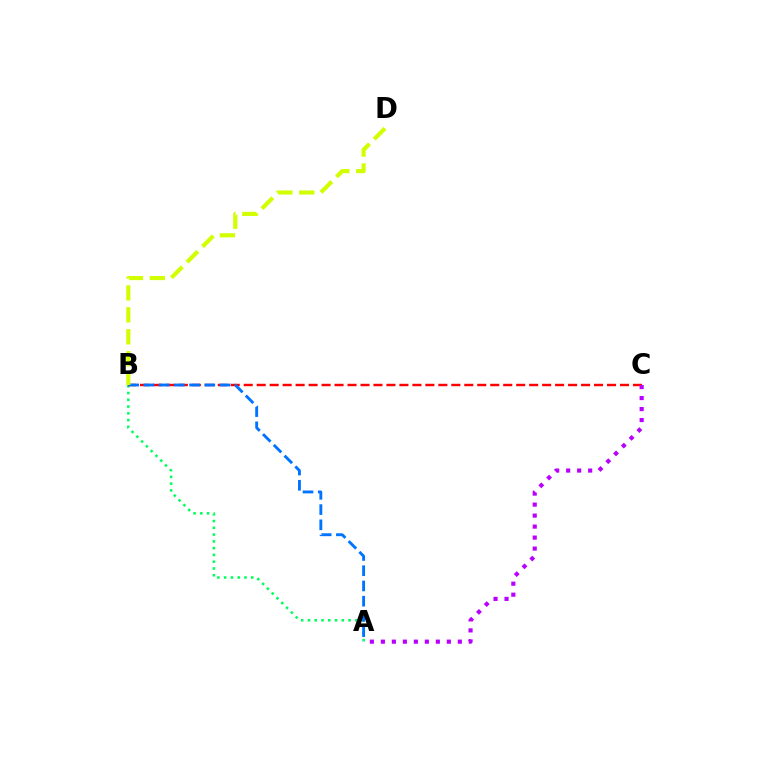{('A', 'B'): [{'color': '#00ff5c', 'line_style': 'dotted', 'thickness': 1.84}, {'color': '#0074ff', 'line_style': 'dashed', 'thickness': 2.07}], ('B', 'C'): [{'color': '#ff0000', 'line_style': 'dashed', 'thickness': 1.76}], ('B', 'D'): [{'color': '#d1ff00', 'line_style': 'dashed', 'thickness': 2.98}], ('A', 'C'): [{'color': '#b900ff', 'line_style': 'dotted', 'thickness': 2.99}]}